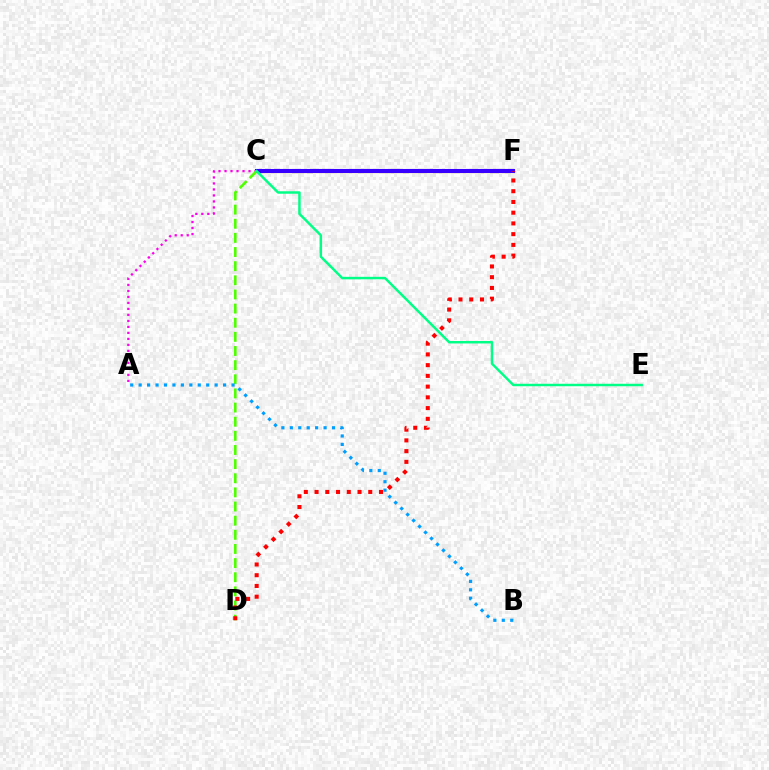{('A', 'C'): [{'color': '#ff00ed', 'line_style': 'dotted', 'thickness': 1.63}], ('C', 'F'): [{'color': '#ffd500', 'line_style': 'solid', 'thickness': 2.31}, {'color': '#3700ff', 'line_style': 'solid', 'thickness': 2.94}], ('C', 'D'): [{'color': '#4fff00', 'line_style': 'dashed', 'thickness': 1.92}], ('D', 'F'): [{'color': '#ff0000', 'line_style': 'dotted', 'thickness': 2.92}], ('A', 'B'): [{'color': '#009eff', 'line_style': 'dotted', 'thickness': 2.29}], ('C', 'E'): [{'color': '#00ff86', 'line_style': 'solid', 'thickness': 1.77}]}